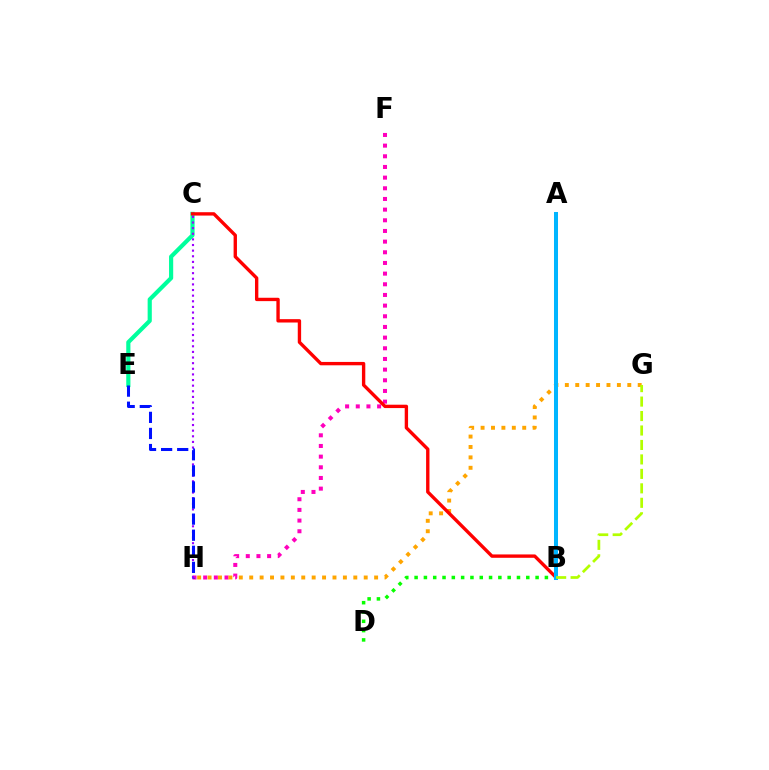{('C', 'E'): [{'color': '#00ff9d', 'line_style': 'solid', 'thickness': 3.0}], ('F', 'H'): [{'color': '#ff00bd', 'line_style': 'dotted', 'thickness': 2.9}], ('G', 'H'): [{'color': '#ffa500', 'line_style': 'dotted', 'thickness': 2.83}], ('B', 'D'): [{'color': '#08ff00', 'line_style': 'dotted', 'thickness': 2.53}], ('B', 'C'): [{'color': '#ff0000', 'line_style': 'solid', 'thickness': 2.42}], ('A', 'B'): [{'color': '#00b5ff', 'line_style': 'solid', 'thickness': 2.89}], ('C', 'H'): [{'color': '#9b00ff', 'line_style': 'dotted', 'thickness': 1.53}], ('E', 'H'): [{'color': '#0010ff', 'line_style': 'dashed', 'thickness': 2.19}], ('B', 'G'): [{'color': '#b3ff00', 'line_style': 'dashed', 'thickness': 1.96}]}